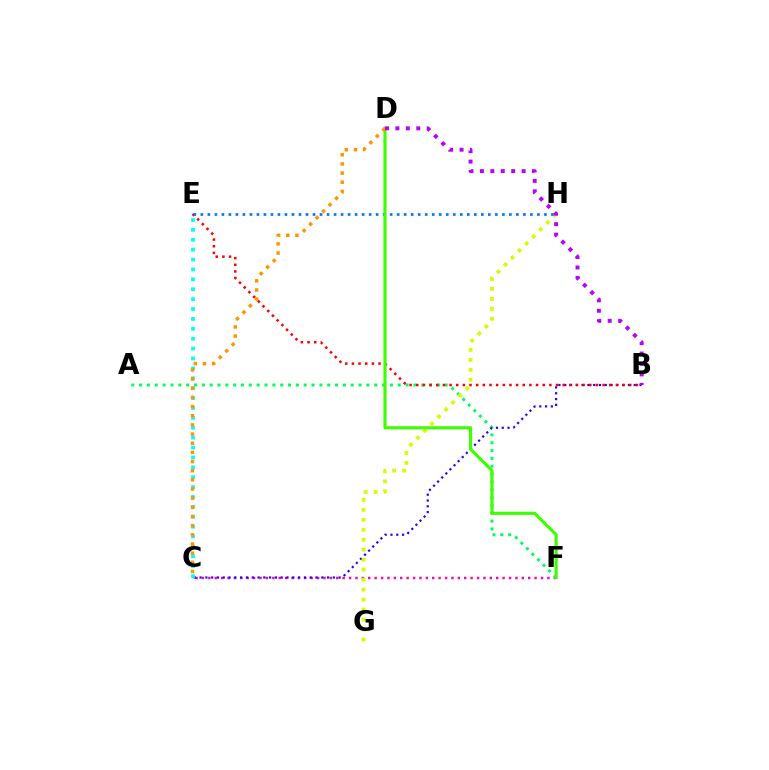{('C', 'F'): [{'color': '#ff00ac', 'line_style': 'dotted', 'thickness': 1.74}], ('A', 'F'): [{'color': '#00ff5c', 'line_style': 'dotted', 'thickness': 2.13}], ('B', 'C'): [{'color': '#2500ff', 'line_style': 'dotted', 'thickness': 1.57}], ('B', 'E'): [{'color': '#ff0000', 'line_style': 'dotted', 'thickness': 1.81}], ('G', 'H'): [{'color': '#d1ff00', 'line_style': 'dotted', 'thickness': 2.71}], ('E', 'H'): [{'color': '#0074ff', 'line_style': 'dotted', 'thickness': 1.91}], ('D', 'F'): [{'color': '#3dff00', 'line_style': 'solid', 'thickness': 2.26}], ('C', 'E'): [{'color': '#00fff6', 'line_style': 'dotted', 'thickness': 2.69}], ('C', 'D'): [{'color': '#ff9400', 'line_style': 'dotted', 'thickness': 2.49}], ('B', 'D'): [{'color': '#b900ff', 'line_style': 'dotted', 'thickness': 2.83}]}